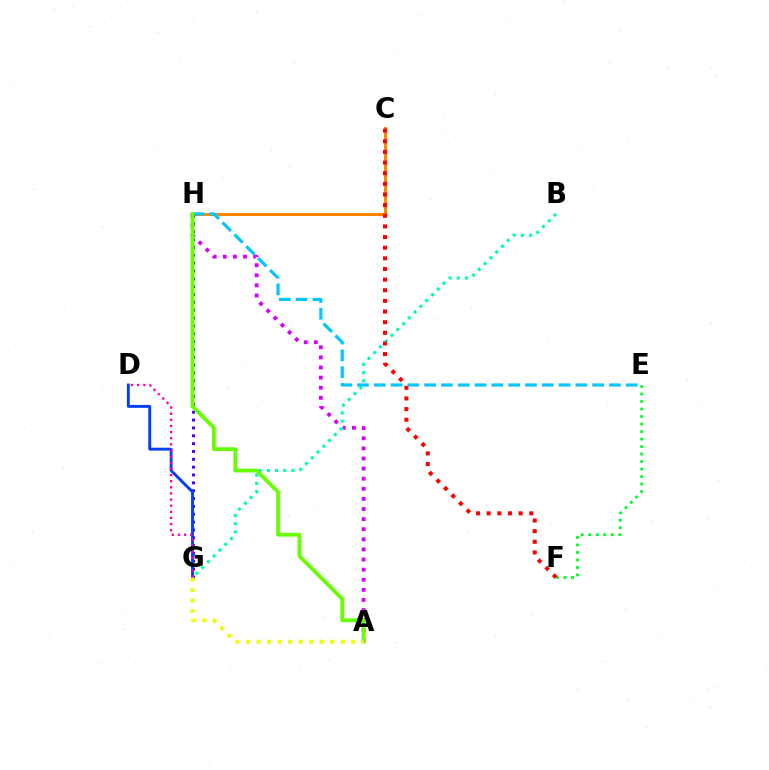{('C', 'H'): [{'color': '#ff8800', 'line_style': 'solid', 'thickness': 2.16}], ('A', 'H'): [{'color': '#d600ff', 'line_style': 'dotted', 'thickness': 2.74}, {'color': '#66ff00', 'line_style': 'solid', 'thickness': 2.72}], ('G', 'H'): [{'color': '#4f00ff', 'line_style': 'dotted', 'thickness': 2.13}], ('B', 'G'): [{'color': '#00ffaf', 'line_style': 'dotted', 'thickness': 2.22}], ('E', 'F'): [{'color': '#00ff27', 'line_style': 'dotted', 'thickness': 2.04}], ('C', 'F'): [{'color': '#ff0000', 'line_style': 'dotted', 'thickness': 2.89}], ('D', 'G'): [{'color': '#003fff', 'line_style': 'solid', 'thickness': 2.08}, {'color': '#ff00a0', 'line_style': 'dotted', 'thickness': 1.67}], ('E', 'H'): [{'color': '#00c7ff', 'line_style': 'dashed', 'thickness': 2.28}], ('A', 'G'): [{'color': '#eeff00', 'line_style': 'dotted', 'thickness': 2.86}]}